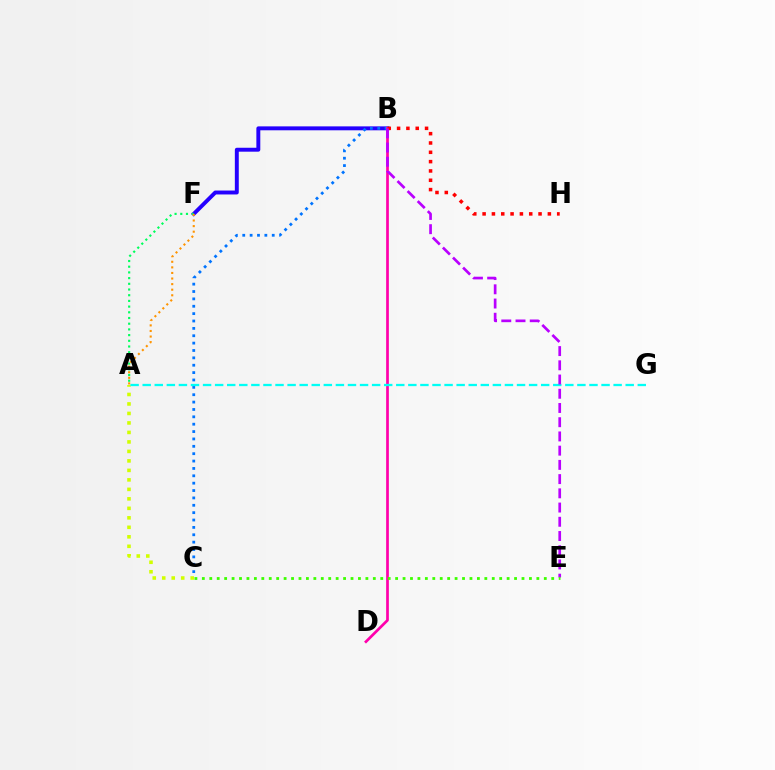{('B', 'F'): [{'color': '#2500ff', 'line_style': 'solid', 'thickness': 2.83}], ('B', 'C'): [{'color': '#0074ff', 'line_style': 'dotted', 'thickness': 2.0}], ('A', 'C'): [{'color': '#d1ff00', 'line_style': 'dotted', 'thickness': 2.58}], ('B', 'D'): [{'color': '#ff00ac', 'line_style': 'solid', 'thickness': 1.95}], ('A', 'F'): [{'color': '#00ff5c', 'line_style': 'dotted', 'thickness': 1.55}, {'color': '#ff9400', 'line_style': 'dotted', 'thickness': 1.52}], ('B', 'H'): [{'color': '#ff0000', 'line_style': 'dotted', 'thickness': 2.53}], ('A', 'G'): [{'color': '#00fff6', 'line_style': 'dashed', 'thickness': 1.64}], ('B', 'E'): [{'color': '#b900ff', 'line_style': 'dashed', 'thickness': 1.93}], ('C', 'E'): [{'color': '#3dff00', 'line_style': 'dotted', 'thickness': 2.02}]}